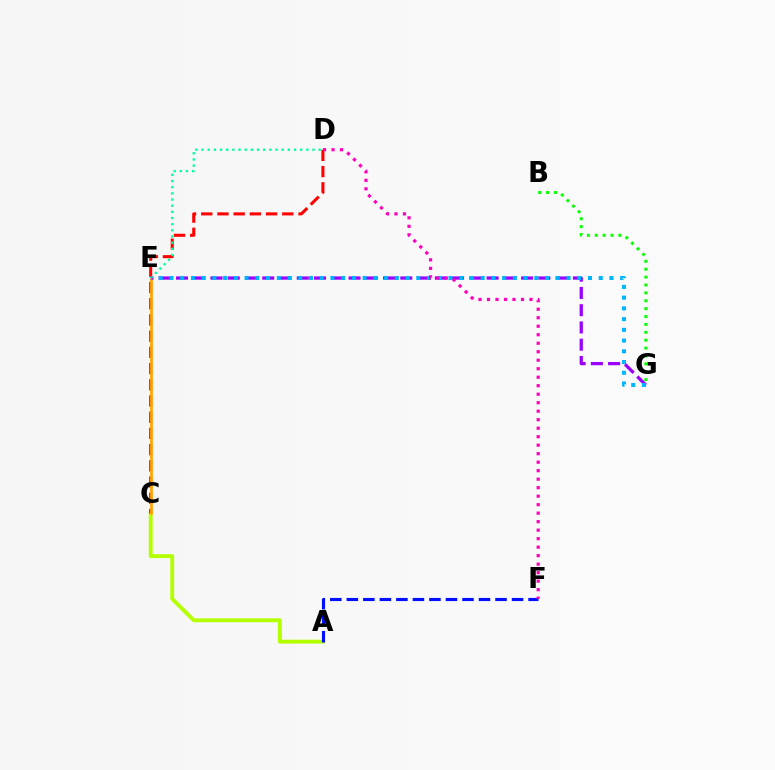{('A', 'C'): [{'color': '#b3ff00', 'line_style': 'solid', 'thickness': 2.78}], ('C', 'D'): [{'color': '#ff0000', 'line_style': 'dashed', 'thickness': 2.2}], ('C', 'E'): [{'color': '#ffa500', 'line_style': 'solid', 'thickness': 1.94}], ('B', 'G'): [{'color': '#08ff00', 'line_style': 'dotted', 'thickness': 2.14}], ('E', 'G'): [{'color': '#9b00ff', 'line_style': 'dashed', 'thickness': 2.34}, {'color': '#00b5ff', 'line_style': 'dotted', 'thickness': 2.92}], ('D', 'E'): [{'color': '#00ff9d', 'line_style': 'dotted', 'thickness': 1.67}], ('A', 'F'): [{'color': '#0010ff', 'line_style': 'dashed', 'thickness': 2.24}], ('D', 'F'): [{'color': '#ff00bd', 'line_style': 'dotted', 'thickness': 2.31}]}